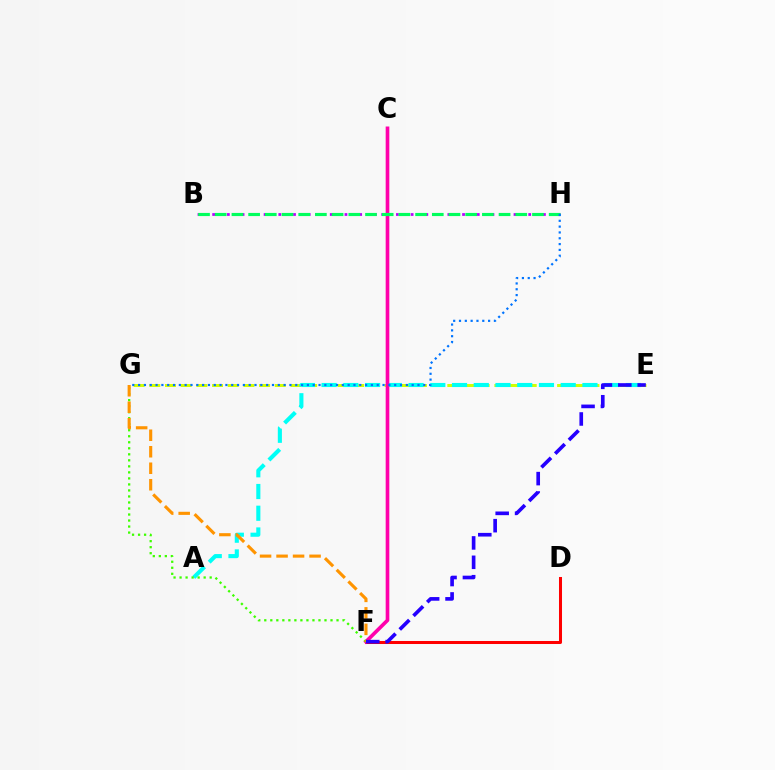{('E', 'G'): [{'color': '#d1ff00', 'line_style': 'dashed', 'thickness': 2.13}], ('D', 'F'): [{'color': '#ff0000', 'line_style': 'solid', 'thickness': 2.18}], ('A', 'E'): [{'color': '#00fff6', 'line_style': 'dashed', 'thickness': 2.95}], ('C', 'F'): [{'color': '#ff00ac', 'line_style': 'solid', 'thickness': 2.63}], ('F', 'G'): [{'color': '#3dff00', 'line_style': 'dotted', 'thickness': 1.64}, {'color': '#ff9400', 'line_style': 'dashed', 'thickness': 2.24}], ('B', 'H'): [{'color': '#b900ff', 'line_style': 'dotted', 'thickness': 2.0}, {'color': '#00ff5c', 'line_style': 'dashed', 'thickness': 2.27}], ('E', 'F'): [{'color': '#2500ff', 'line_style': 'dashed', 'thickness': 2.63}], ('G', 'H'): [{'color': '#0074ff', 'line_style': 'dotted', 'thickness': 1.58}]}